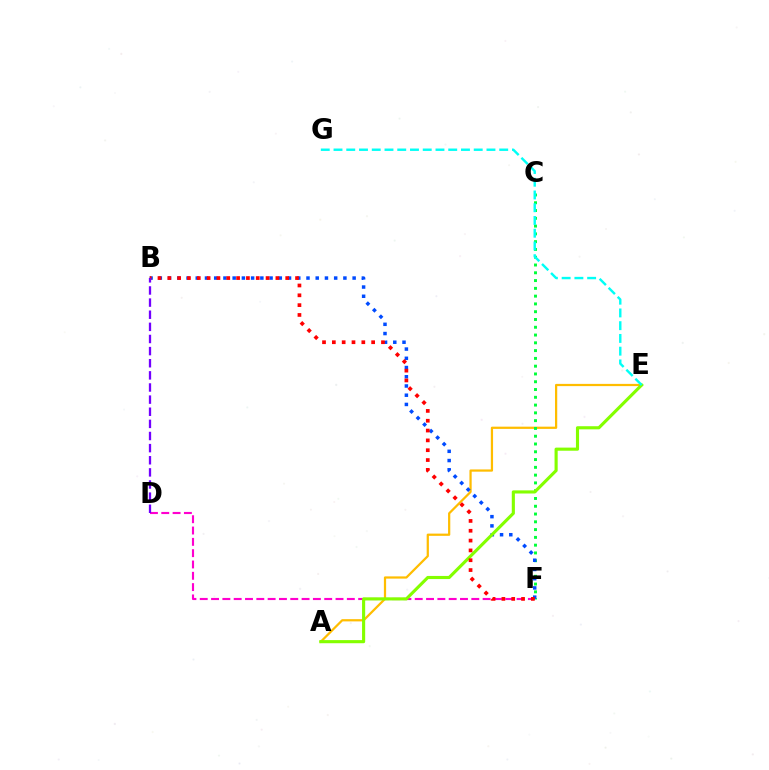{('D', 'F'): [{'color': '#ff00cf', 'line_style': 'dashed', 'thickness': 1.54}], ('A', 'E'): [{'color': '#ffbd00', 'line_style': 'solid', 'thickness': 1.61}, {'color': '#84ff00', 'line_style': 'solid', 'thickness': 2.25}], ('C', 'F'): [{'color': '#00ff39', 'line_style': 'dotted', 'thickness': 2.11}], ('B', 'F'): [{'color': '#004bff', 'line_style': 'dotted', 'thickness': 2.51}, {'color': '#ff0000', 'line_style': 'dotted', 'thickness': 2.67}], ('E', 'G'): [{'color': '#00fff6', 'line_style': 'dashed', 'thickness': 1.73}], ('B', 'D'): [{'color': '#7200ff', 'line_style': 'dashed', 'thickness': 1.65}]}